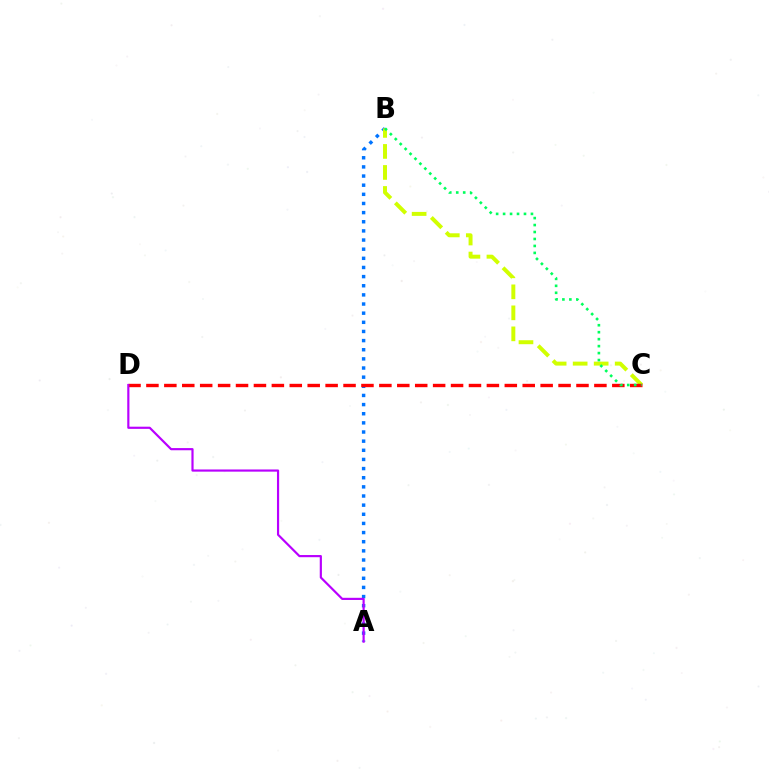{('A', 'B'): [{'color': '#0074ff', 'line_style': 'dotted', 'thickness': 2.48}], ('B', 'C'): [{'color': '#d1ff00', 'line_style': 'dashed', 'thickness': 2.85}, {'color': '#00ff5c', 'line_style': 'dotted', 'thickness': 1.89}], ('C', 'D'): [{'color': '#ff0000', 'line_style': 'dashed', 'thickness': 2.43}], ('A', 'D'): [{'color': '#b900ff', 'line_style': 'solid', 'thickness': 1.57}]}